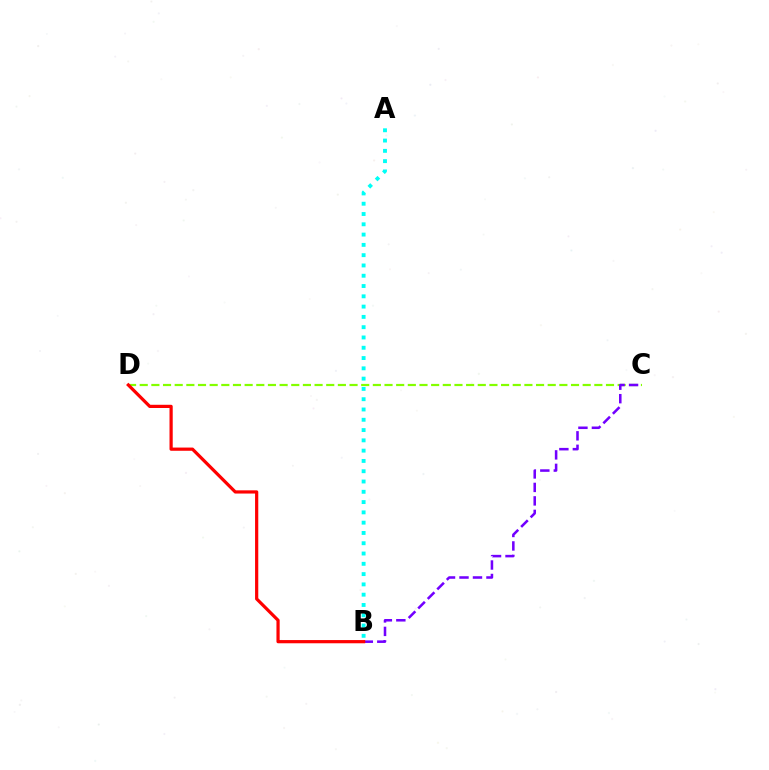{('C', 'D'): [{'color': '#84ff00', 'line_style': 'dashed', 'thickness': 1.58}], ('B', 'C'): [{'color': '#7200ff', 'line_style': 'dashed', 'thickness': 1.83}], ('B', 'D'): [{'color': '#ff0000', 'line_style': 'solid', 'thickness': 2.31}], ('A', 'B'): [{'color': '#00fff6', 'line_style': 'dotted', 'thickness': 2.8}]}